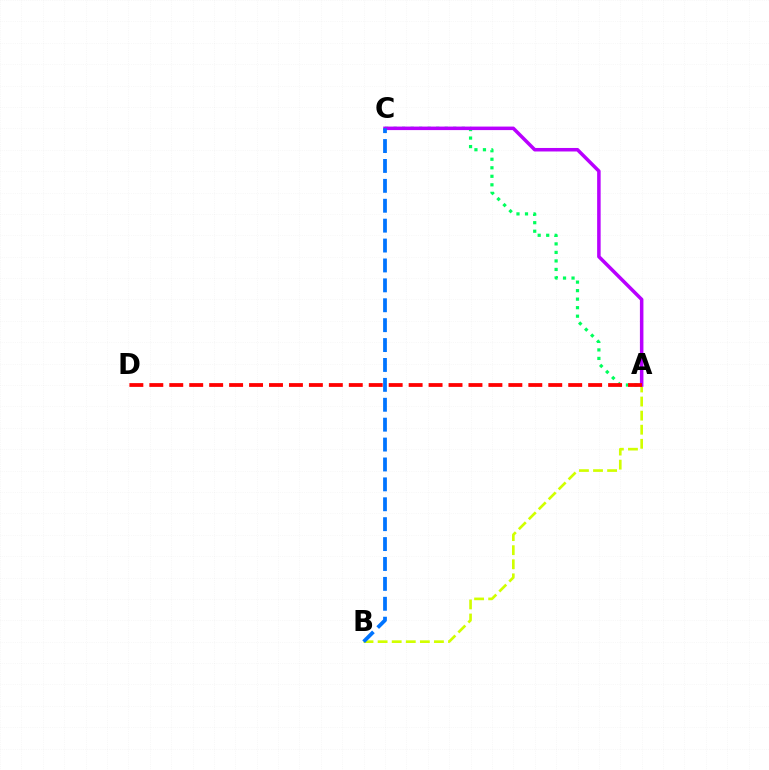{('A', 'B'): [{'color': '#d1ff00', 'line_style': 'dashed', 'thickness': 1.91}], ('A', 'C'): [{'color': '#00ff5c', 'line_style': 'dotted', 'thickness': 2.31}, {'color': '#b900ff', 'line_style': 'solid', 'thickness': 2.53}], ('A', 'D'): [{'color': '#ff0000', 'line_style': 'dashed', 'thickness': 2.71}], ('B', 'C'): [{'color': '#0074ff', 'line_style': 'dashed', 'thickness': 2.7}]}